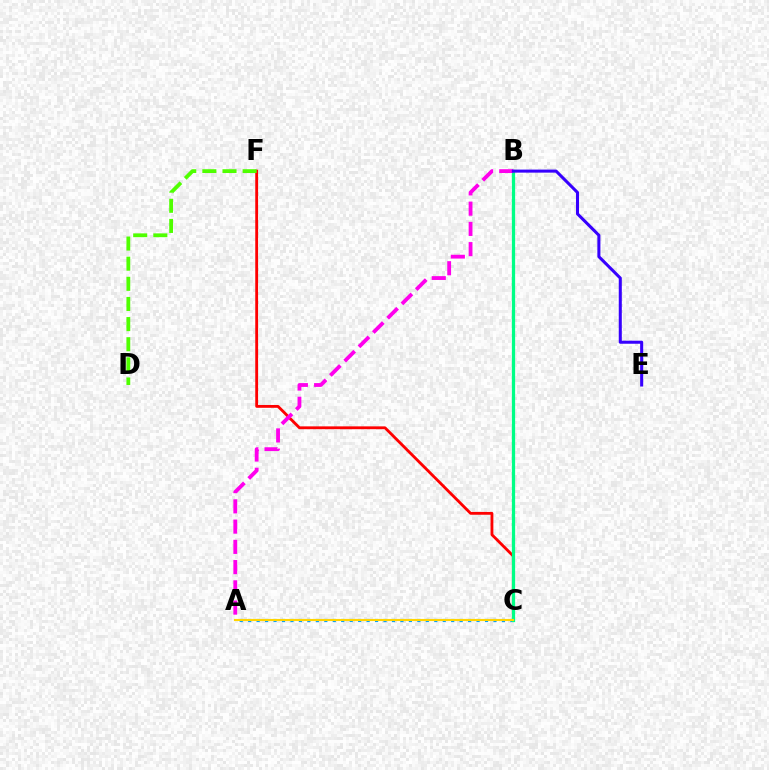{('C', 'F'): [{'color': '#ff0000', 'line_style': 'solid', 'thickness': 2.04}], ('D', 'F'): [{'color': '#4fff00', 'line_style': 'dashed', 'thickness': 2.74}], ('A', 'C'): [{'color': '#009eff', 'line_style': 'dotted', 'thickness': 2.3}, {'color': '#ffd500', 'line_style': 'solid', 'thickness': 1.53}], ('B', 'C'): [{'color': '#00ff86', 'line_style': 'solid', 'thickness': 2.35}], ('A', 'B'): [{'color': '#ff00ed', 'line_style': 'dashed', 'thickness': 2.75}], ('B', 'E'): [{'color': '#3700ff', 'line_style': 'solid', 'thickness': 2.19}]}